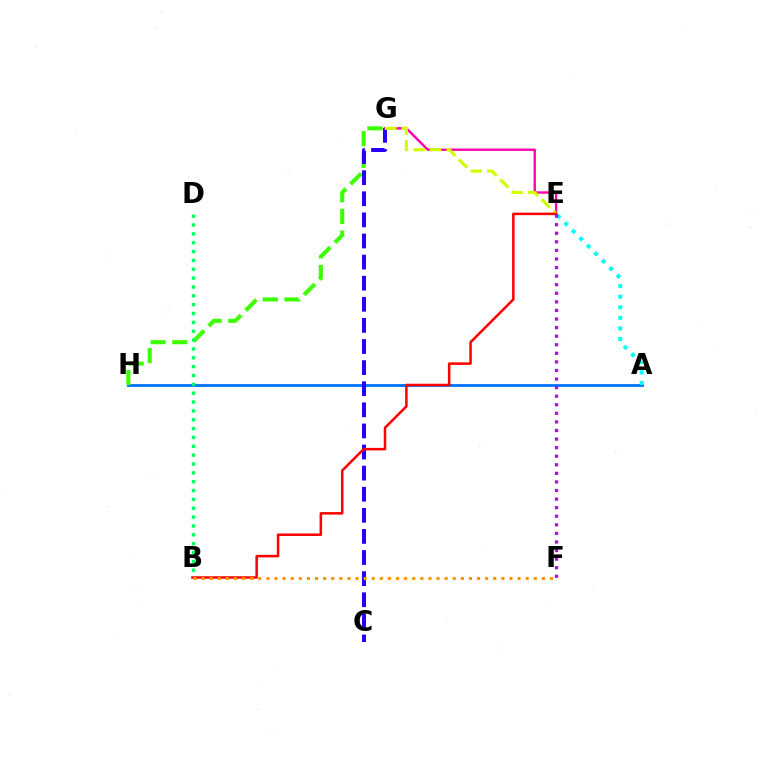{('A', 'H'): [{'color': '#0074ff', 'line_style': 'solid', 'thickness': 2.03}], ('G', 'H'): [{'color': '#3dff00', 'line_style': 'dashed', 'thickness': 2.94}], ('C', 'G'): [{'color': '#2500ff', 'line_style': 'dashed', 'thickness': 2.87}], ('E', 'G'): [{'color': '#ff00ac', 'line_style': 'solid', 'thickness': 1.72}, {'color': '#d1ff00', 'line_style': 'dashed', 'thickness': 2.25}], ('A', 'E'): [{'color': '#00fff6', 'line_style': 'dotted', 'thickness': 2.87}], ('B', 'D'): [{'color': '#00ff5c', 'line_style': 'dotted', 'thickness': 2.4}], ('B', 'E'): [{'color': '#ff0000', 'line_style': 'solid', 'thickness': 1.82}], ('B', 'F'): [{'color': '#ff9400', 'line_style': 'dotted', 'thickness': 2.2}], ('E', 'F'): [{'color': '#b900ff', 'line_style': 'dotted', 'thickness': 2.33}]}